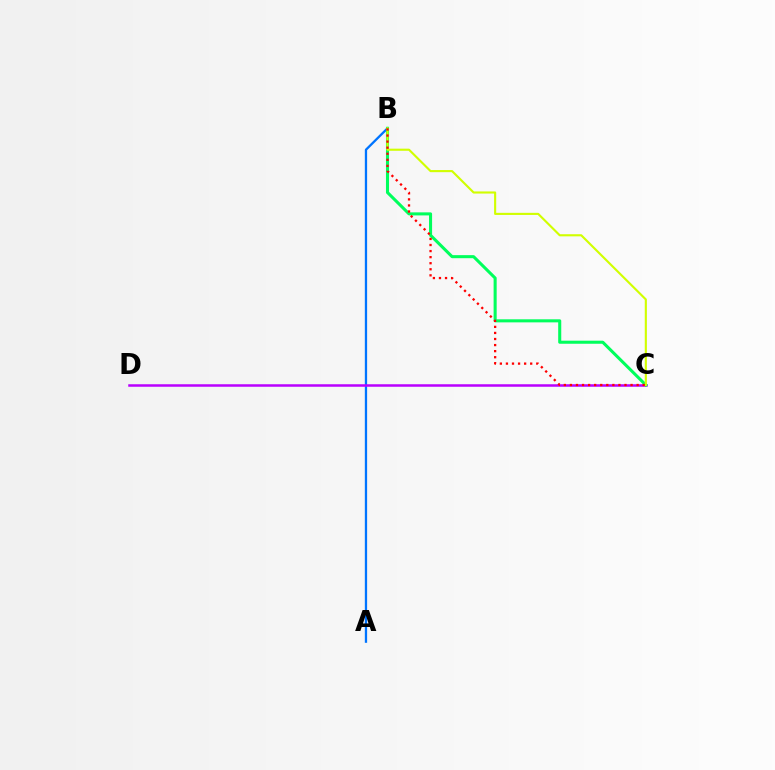{('A', 'B'): [{'color': '#0074ff', 'line_style': 'solid', 'thickness': 1.65}], ('C', 'D'): [{'color': '#b900ff', 'line_style': 'solid', 'thickness': 1.81}], ('B', 'C'): [{'color': '#00ff5c', 'line_style': 'solid', 'thickness': 2.2}, {'color': '#d1ff00', 'line_style': 'solid', 'thickness': 1.53}, {'color': '#ff0000', 'line_style': 'dotted', 'thickness': 1.65}]}